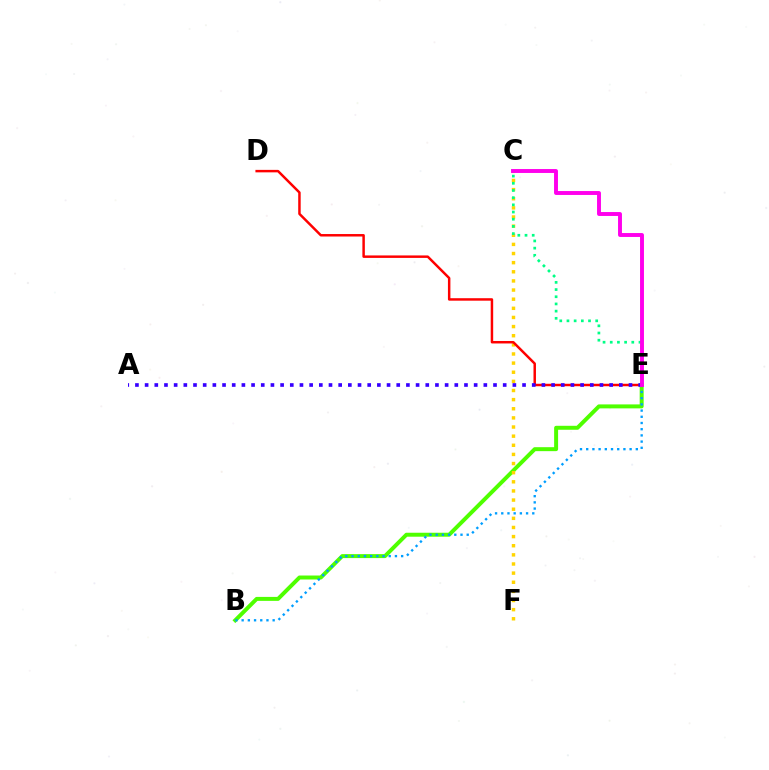{('B', 'E'): [{'color': '#4fff00', 'line_style': 'solid', 'thickness': 2.86}, {'color': '#009eff', 'line_style': 'dotted', 'thickness': 1.69}], ('C', 'F'): [{'color': '#ffd500', 'line_style': 'dotted', 'thickness': 2.48}], ('D', 'E'): [{'color': '#ff0000', 'line_style': 'solid', 'thickness': 1.78}], ('A', 'E'): [{'color': '#3700ff', 'line_style': 'dotted', 'thickness': 2.63}], ('C', 'E'): [{'color': '#00ff86', 'line_style': 'dotted', 'thickness': 1.95}, {'color': '#ff00ed', 'line_style': 'solid', 'thickness': 2.82}]}